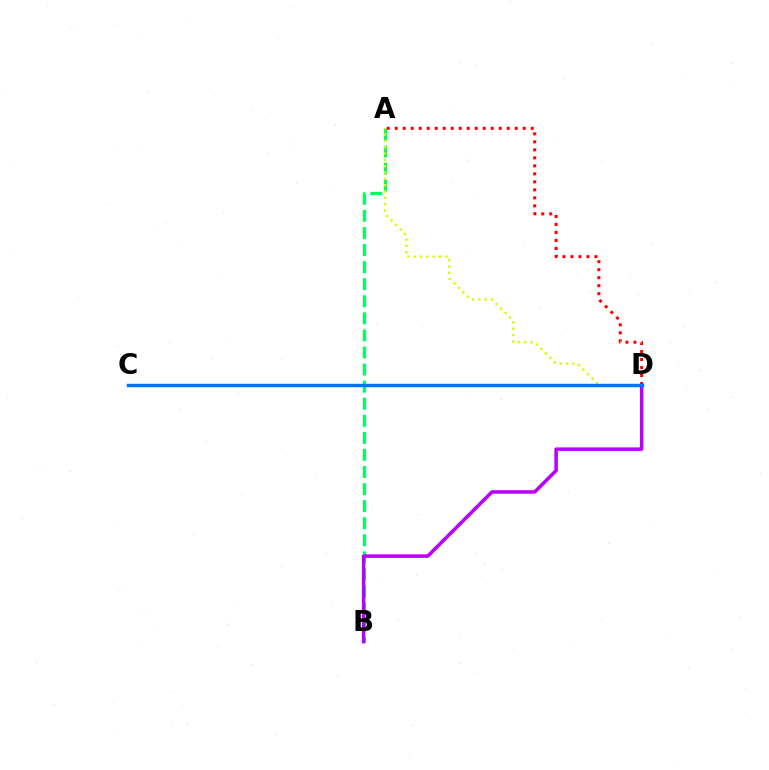{('A', 'B'): [{'color': '#00ff5c', 'line_style': 'dashed', 'thickness': 2.32}], ('B', 'D'): [{'color': '#b900ff', 'line_style': 'solid', 'thickness': 2.53}], ('A', 'D'): [{'color': '#d1ff00', 'line_style': 'dotted', 'thickness': 1.72}, {'color': '#ff0000', 'line_style': 'dotted', 'thickness': 2.17}], ('C', 'D'): [{'color': '#0074ff', 'line_style': 'solid', 'thickness': 2.45}]}